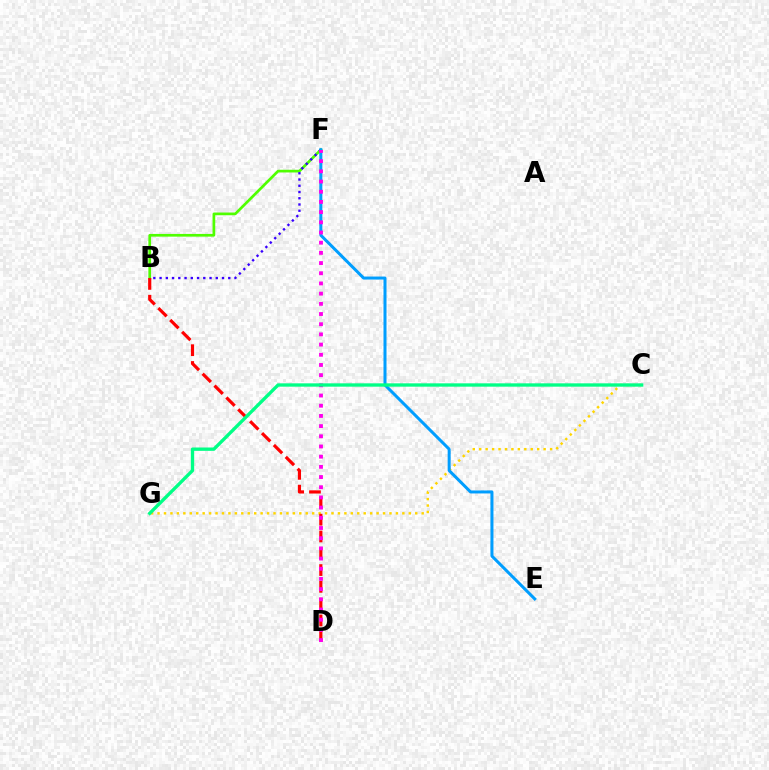{('B', 'F'): [{'color': '#4fff00', 'line_style': 'solid', 'thickness': 1.95}, {'color': '#3700ff', 'line_style': 'dotted', 'thickness': 1.7}], ('C', 'G'): [{'color': '#ffd500', 'line_style': 'dotted', 'thickness': 1.75}, {'color': '#00ff86', 'line_style': 'solid', 'thickness': 2.4}], ('B', 'D'): [{'color': '#ff0000', 'line_style': 'dashed', 'thickness': 2.28}], ('E', 'F'): [{'color': '#009eff', 'line_style': 'solid', 'thickness': 2.17}], ('D', 'F'): [{'color': '#ff00ed', 'line_style': 'dotted', 'thickness': 2.77}]}